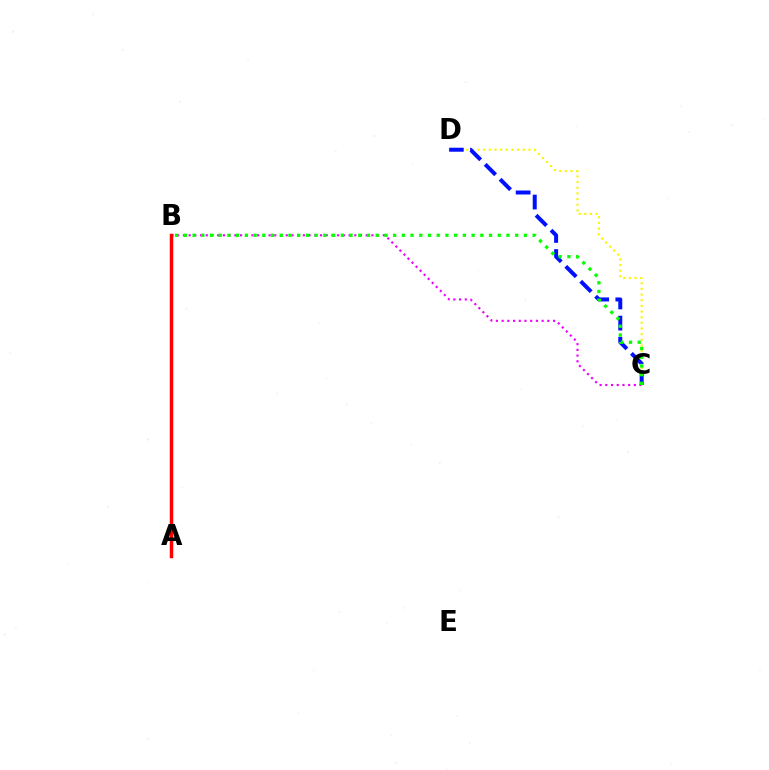{('C', 'D'): [{'color': '#fcf500', 'line_style': 'dotted', 'thickness': 1.54}, {'color': '#0010ff', 'line_style': 'dashed', 'thickness': 2.87}], ('B', 'C'): [{'color': '#ee00ff', 'line_style': 'dotted', 'thickness': 1.55}, {'color': '#08ff00', 'line_style': 'dotted', 'thickness': 2.37}], ('A', 'B'): [{'color': '#00fff6', 'line_style': 'dashed', 'thickness': 1.81}, {'color': '#ff0000', 'line_style': 'solid', 'thickness': 2.5}]}